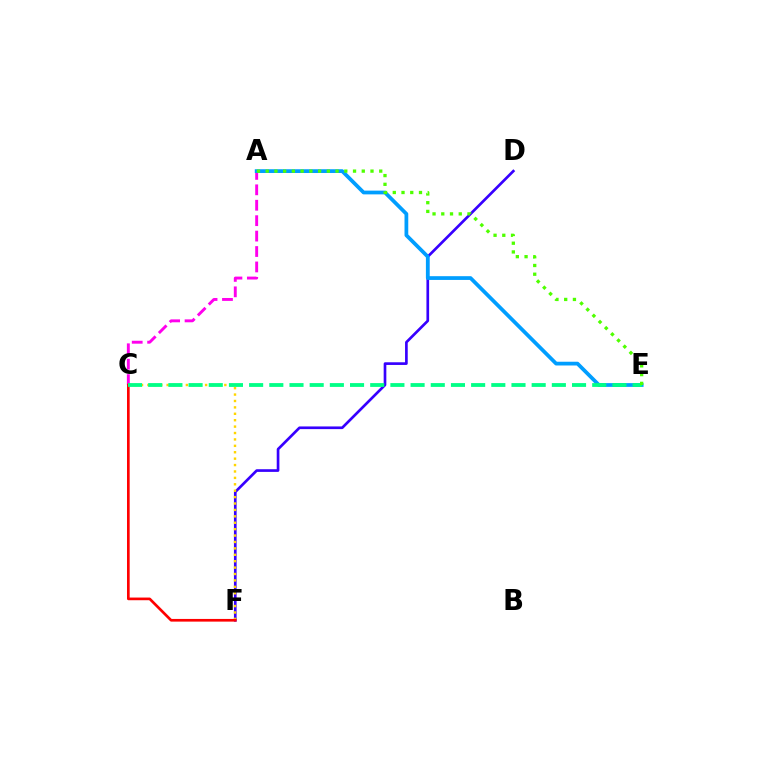{('D', 'F'): [{'color': '#3700ff', 'line_style': 'solid', 'thickness': 1.92}], ('A', 'C'): [{'color': '#ff00ed', 'line_style': 'dashed', 'thickness': 2.1}], ('A', 'E'): [{'color': '#009eff', 'line_style': 'solid', 'thickness': 2.7}, {'color': '#4fff00', 'line_style': 'dotted', 'thickness': 2.37}], ('C', 'F'): [{'color': '#ffd500', 'line_style': 'dotted', 'thickness': 1.74}, {'color': '#ff0000', 'line_style': 'solid', 'thickness': 1.93}], ('C', 'E'): [{'color': '#00ff86', 'line_style': 'dashed', 'thickness': 2.74}]}